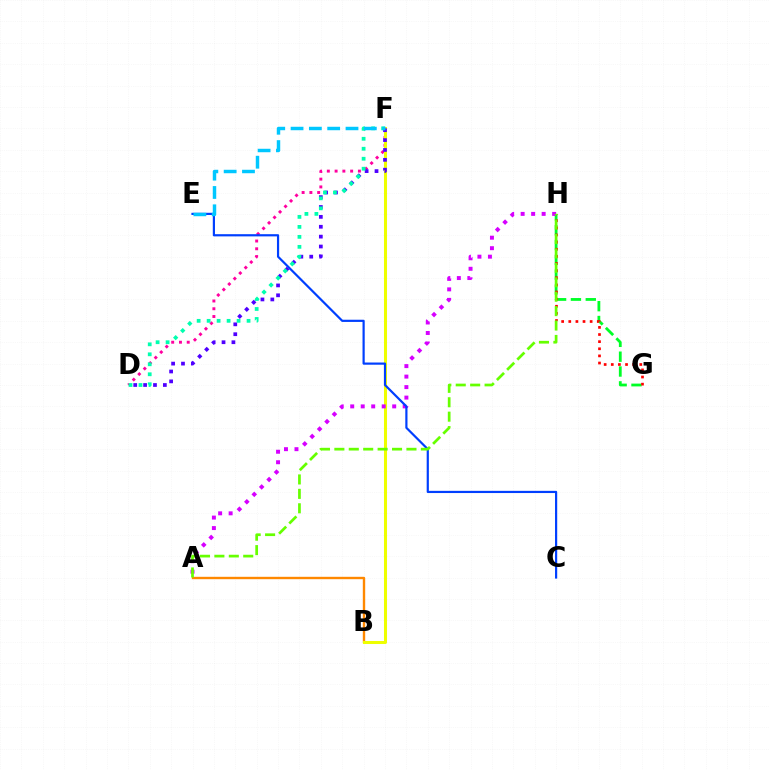{('A', 'B'): [{'color': '#ff8800', 'line_style': 'solid', 'thickness': 1.71}], ('D', 'F'): [{'color': '#ff00a0', 'line_style': 'dotted', 'thickness': 2.11}, {'color': '#4f00ff', 'line_style': 'dotted', 'thickness': 2.68}, {'color': '#00ffaf', 'line_style': 'dotted', 'thickness': 2.71}], ('B', 'F'): [{'color': '#eeff00', 'line_style': 'solid', 'thickness': 2.18}], ('G', 'H'): [{'color': '#00ff27', 'line_style': 'dashed', 'thickness': 2.02}, {'color': '#ff0000', 'line_style': 'dotted', 'thickness': 1.94}], ('A', 'H'): [{'color': '#d600ff', 'line_style': 'dotted', 'thickness': 2.85}, {'color': '#66ff00', 'line_style': 'dashed', 'thickness': 1.96}], ('C', 'E'): [{'color': '#003fff', 'line_style': 'solid', 'thickness': 1.58}], ('E', 'F'): [{'color': '#00c7ff', 'line_style': 'dashed', 'thickness': 2.49}]}